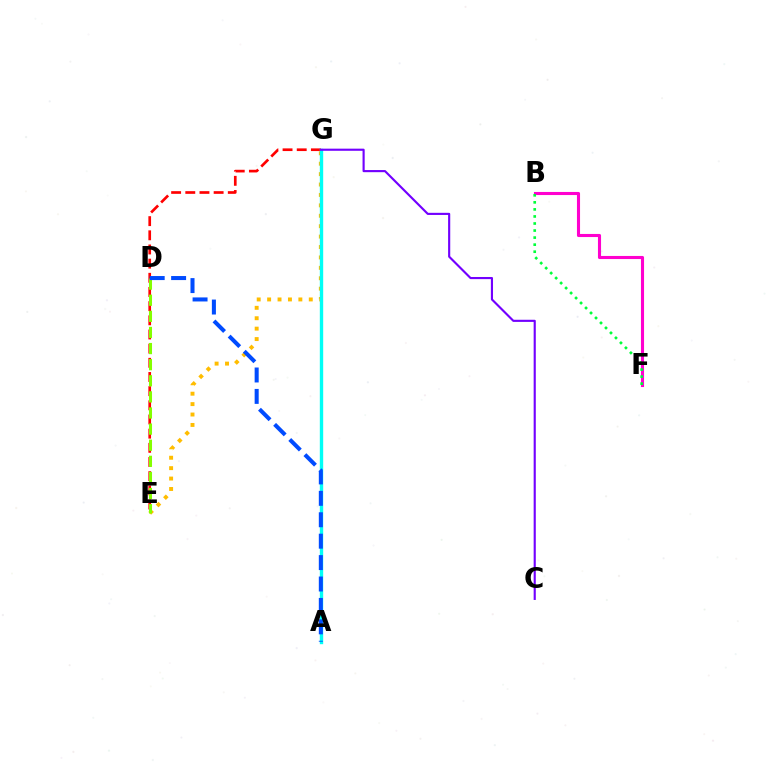{('E', 'G'): [{'color': '#ff0000', 'line_style': 'dashed', 'thickness': 1.92}, {'color': '#ffbd00', 'line_style': 'dotted', 'thickness': 2.83}], ('B', 'F'): [{'color': '#ff00cf', 'line_style': 'solid', 'thickness': 2.23}, {'color': '#00ff39', 'line_style': 'dotted', 'thickness': 1.92}], ('A', 'G'): [{'color': '#00fff6', 'line_style': 'solid', 'thickness': 2.43}], ('C', 'G'): [{'color': '#7200ff', 'line_style': 'solid', 'thickness': 1.54}], ('D', 'E'): [{'color': '#84ff00', 'line_style': 'dashed', 'thickness': 2.19}], ('A', 'D'): [{'color': '#004bff', 'line_style': 'dashed', 'thickness': 2.91}]}